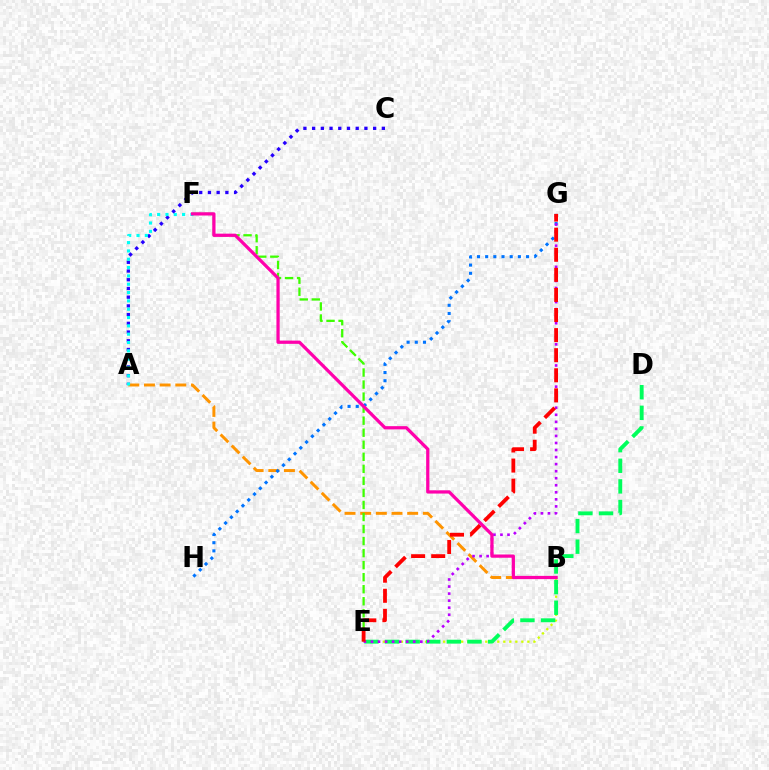{('A', 'B'): [{'color': '#ff9400', 'line_style': 'dashed', 'thickness': 2.13}], ('B', 'E'): [{'color': '#d1ff00', 'line_style': 'dotted', 'thickness': 1.63}], ('A', 'C'): [{'color': '#2500ff', 'line_style': 'dotted', 'thickness': 2.37}], ('E', 'F'): [{'color': '#3dff00', 'line_style': 'dashed', 'thickness': 1.64}], ('D', 'E'): [{'color': '#00ff5c', 'line_style': 'dashed', 'thickness': 2.8}], ('A', 'F'): [{'color': '#00fff6', 'line_style': 'dotted', 'thickness': 2.26}], ('G', 'H'): [{'color': '#0074ff', 'line_style': 'dotted', 'thickness': 2.22}], ('E', 'G'): [{'color': '#b900ff', 'line_style': 'dotted', 'thickness': 1.91}, {'color': '#ff0000', 'line_style': 'dashed', 'thickness': 2.73}], ('B', 'F'): [{'color': '#ff00ac', 'line_style': 'solid', 'thickness': 2.34}]}